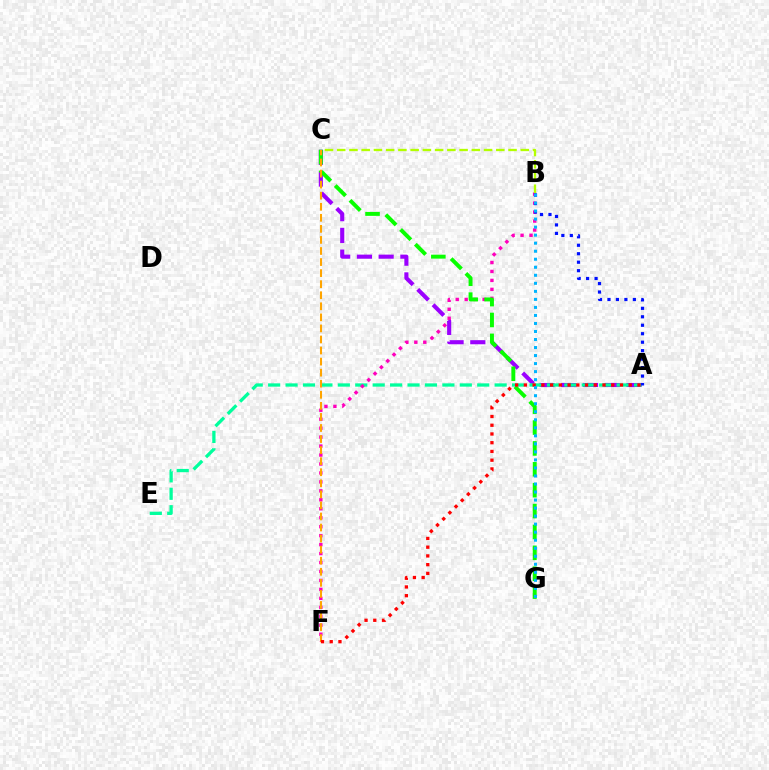{('A', 'C'): [{'color': '#9b00ff', 'line_style': 'dashed', 'thickness': 2.95}], ('A', 'E'): [{'color': '#00ff9d', 'line_style': 'dashed', 'thickness': 2.37}], ('B', 'F'): [{'color': '#ff00bd', 'line_style': 'dotted', 'thickness': 2.43}], ('C', 'G'): [{'color': '#08ff00', 'line_style': 'dashed', 'thickness': 2.84}], ('A', 'B'): [{'color': '#0010ff', 'line_style': 'dotted', 'thickness': 2.3}], ('C', 'F'): [{'color': '#ffa500', 'line_style': 'dashed', 'thickness': 1.5}], ('A', 'F'): [{'color': '#ff0000', 'line_style': 'dotted', 'thickness': 2.37}], ('B', 'G'): [{'color': '#00b5ff', 'line_style': 'dotted', 'thickness': 2.18}], ('B', 'C'): [{'color': '#b3ff00', 'line_style': 'dashed', 'thickness': 1.66}]}